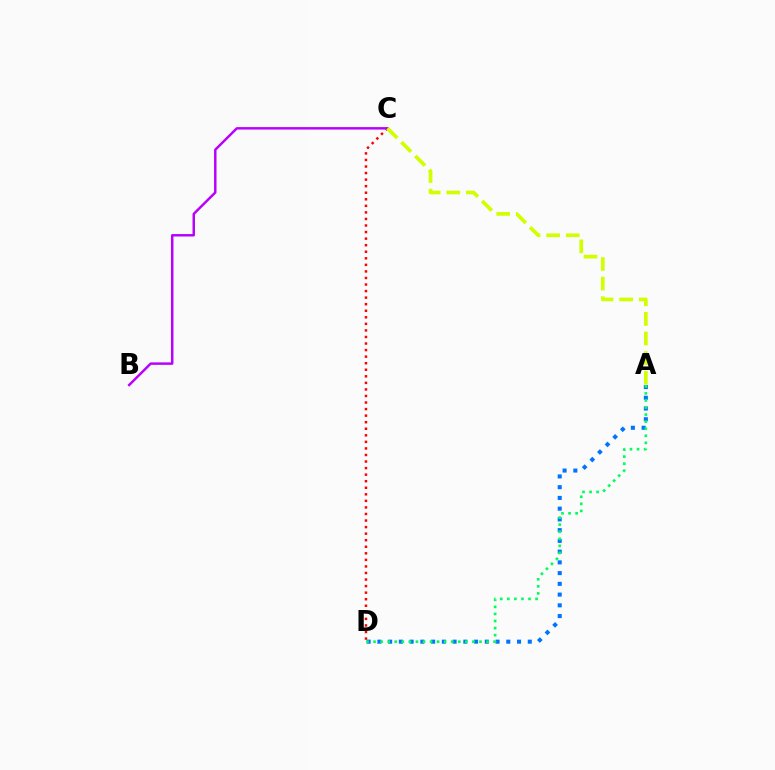{('A', 'D'): [{'color': '#0074ff', 'line_style': 'dotted', 'thickness': 2.92}, {'color': '#00ff5c', 'line_style': 'dotted', 'thickness': 1.92}], ('C', 'D'): [{'color': '#ff0000', 'line_style': 'dotted', 'thickness': 1.78}], ('B', 'C'): [{'color': '#b900ff', 'line_style': 'solid', 'thickness': 1.77}], ('A', 'C'): [{'color': '#d1ff00', 'line_style': 'dashed', 'thickness': 2.66}]}